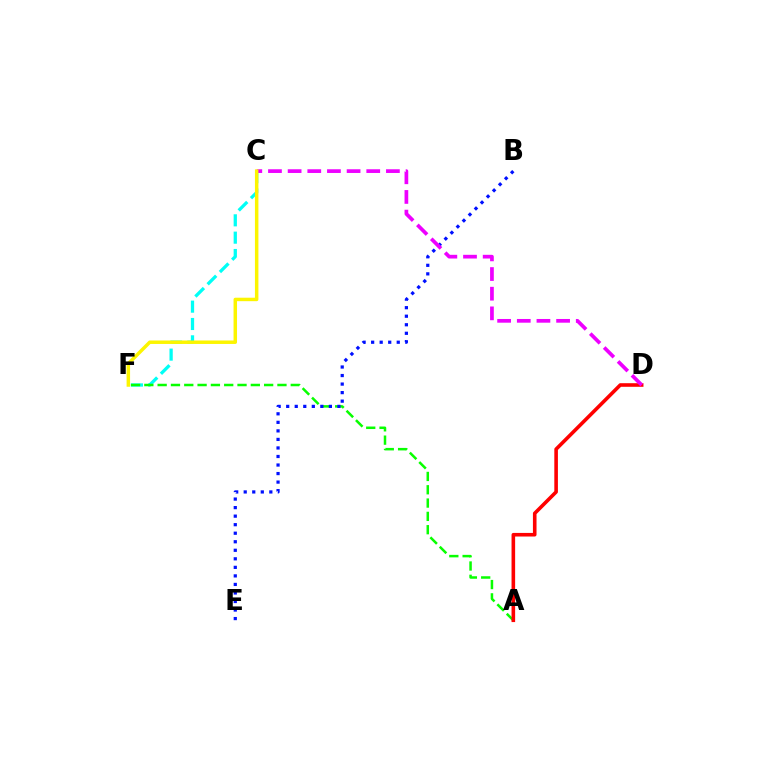{('C', 'F'): [{'color': '#00fff6', 'line_style': 'dashed', 'thickness': 2.36}, {'color': '#fcf500', 'line_style': 'solid', 'thickness': 2.5}], ('A', 'F'): [{'color': '#08ff00', 'line_style': 'dashed', 'thickness': 1.81}], ('A', 'D'): [{'color': '#ff0000', 'line_style': 'solid', 'thickness': 2.59}], ('B', 'E'): [{'color': '#0010ff', 'line_style': 'dotted', 'thickness': 2.32}], ('C', 'D'): [{'color': '#ee00ff', 'line_style': 'dashed', 'thickness': 2.67}]}